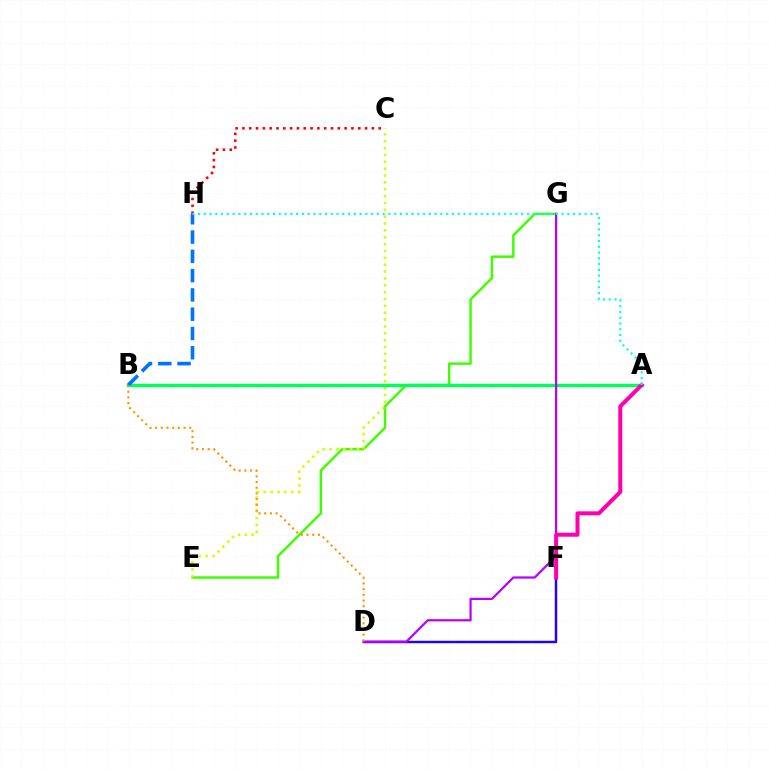{('D', 'F'): [{'color': '#2500ff', 'line_style': 'solid', 'thickness': 1.77}], ('E', 'G'): [{'color': '#3dff00', 'line_style': 'solid', 'thickness': 1.76}], ('C', 'H'): [{'color': '#ff0000', 'line_style': 'dotted', 'thickness': 1.85}], ('C', 'E'): [{'color': '#d1ff00', 'line_style': 'dotted', 'thickness': 1.86}], ('A', 'B'): [{'color': '#00ff5c', 'line_style': 'solid', 'thickness': 2.45}], ('B', 'H'): [{'color': '#0074ff', 'line_style': 'dashed', 'thickness': 2.62}], ('D', 'G'): [{'color': '#b900ff', 'line_style': 'solid', 'thickness': 1.6}], ('A', 'F'): [{'color': '#ff00ac', 'line_style': 'solid', 'thickness': 2.88}], ('A', 'H'): [{'color': '#00fff6', 'line_style': 'dotted', 'thickness': 1.57}], ('B', 'D'): [{'color': '#ff9400', 'line_style': 'dotted', 'thickness': 1.55}]}